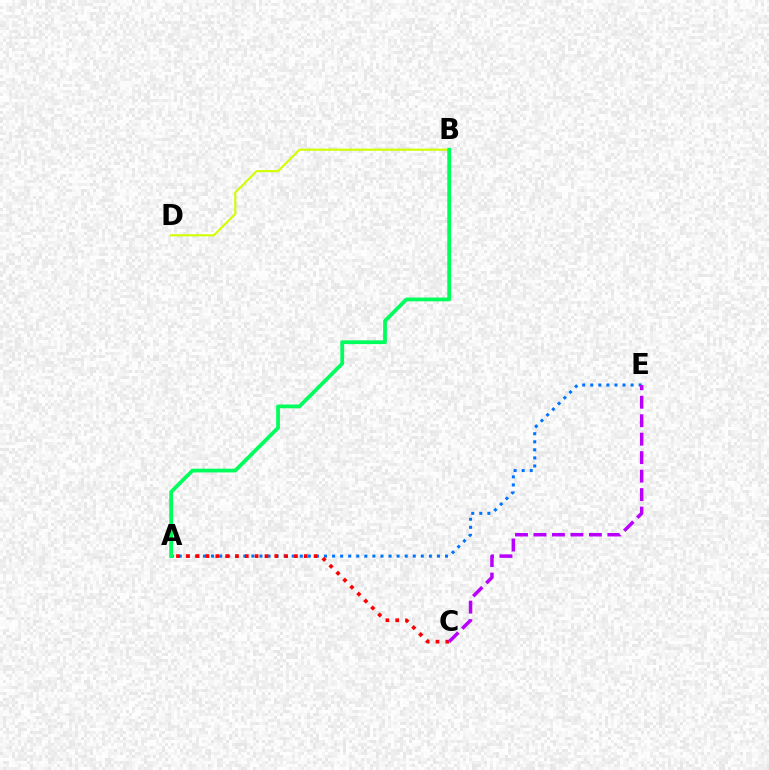{('A', 'E'): [{'color': '#0074ff', 'line_style': 'dotted', 'thickness': 2.19}], ('A', 'C'): [{'color': '#ff0000', 'line_style': 'dotted', 'thickness': 2.67}], ('B', 'D'): [{'color': '#d1ff00', 'line_style': 'solid', 'thickness': 1.52}], ('A', 'B'): [{'color': '#00ff5c', 'line_style': 'solid', 'thickness': 2.71}], ('C', 'E'): [{'color': '#b900ff', 'line_style': 'dashed', 'thickness': 2.51}]}